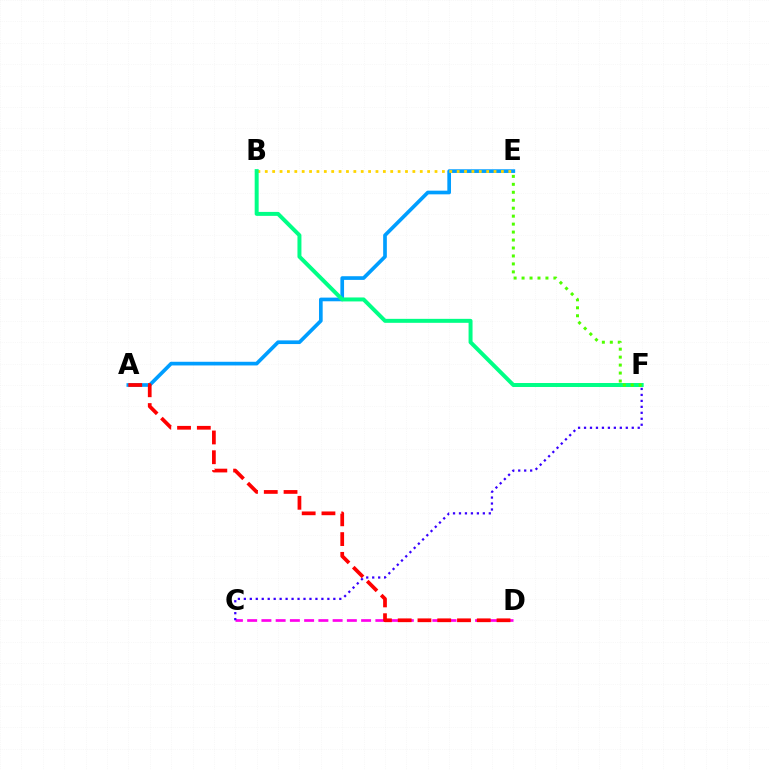{('A', 'E'): [{'color': '#009eff', 'line_style': 'solid', 'thickness': 2.64}], ('B', 'E'): [{'color': '#ffd500', 'line_style': 'dotted', 'thickness': 2.01}], ('C', 'D'): [{'color': '#ff00ed', 'line_style': 'dashed', 'thickness': 1.93}], ('B', 'F'): [{'color': '#00ff86', 'line_style': 'solid', 'thickness': 2.86}], ('E', 'F'): [{'color': '#4fff00', 'line_style': 'dotted', 'thickness': 2.16}], ('C', 'F'): [{'color': '#3700ff', 'line_style': 'dotted', 'thickness': 1.62}], ('A', 'D'): [{'color': '#ff0000', 'line_style': 'dashed', 'thickness': 2.69}]}